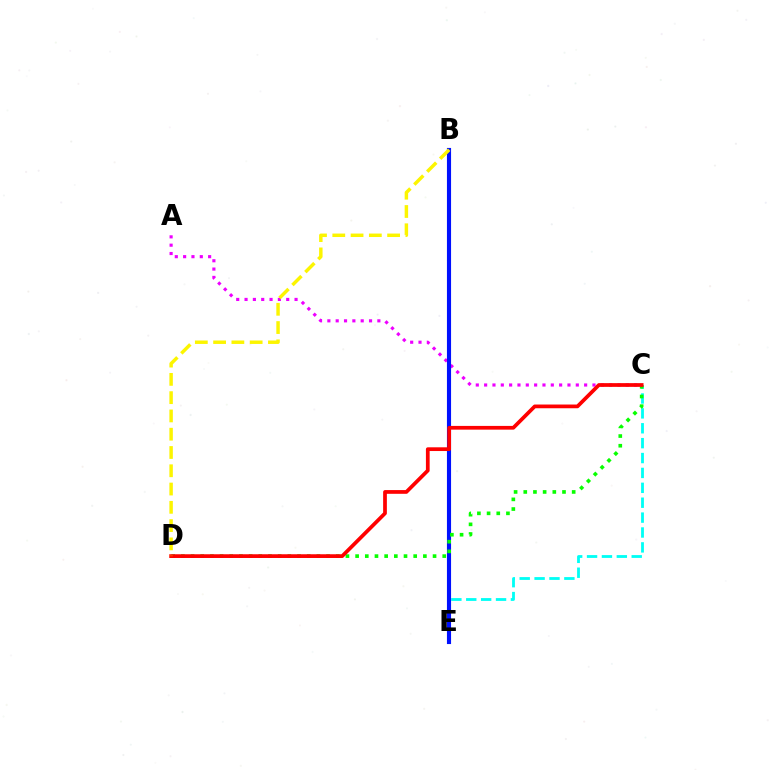{('C', 'E'): [{'color': '#00fff6', 'line_style': 'dashed', 'thickness': 2.02}], ('A', 'C'): [{'color': '#ee00ff', 'line_style': 'dotted', 'thickness': 2.26}], ('B', 'E'): [{'color': '#0010ff', 'line_style': 'solid', 'thickness': 2.96}], ('C', 'D'): [{'color': '#08ff00', 'line_style': 'dotted', 'thickness': 2.63}, {'color': '#ff0000', 'line_style': 'solid', 'thickness': 2.69}], ('B', 'D'): [{'color': '#fcf500', 'line_style': 'dashed', 'thickness': 2.48}]}